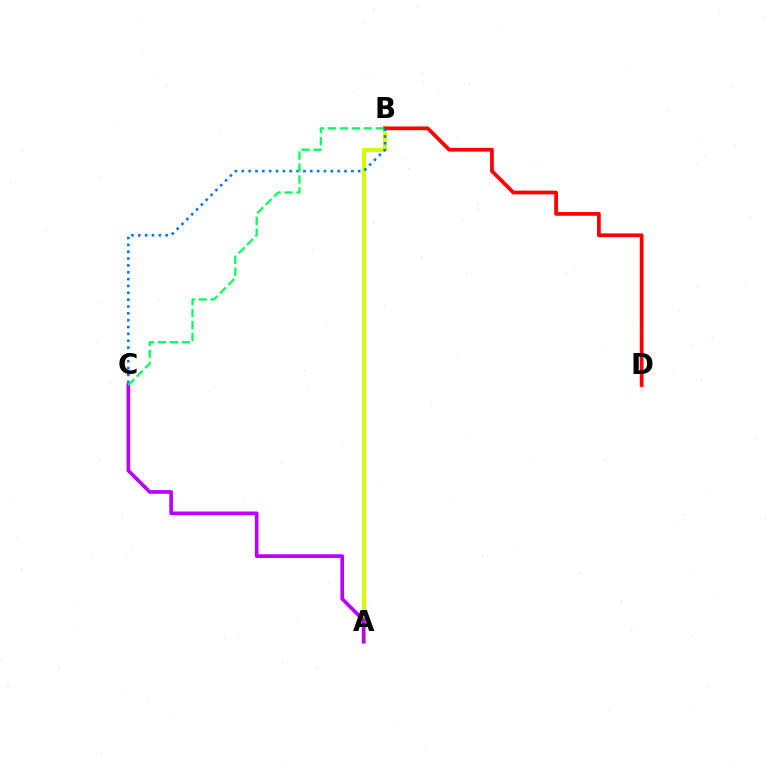{('A', 'B'): [{'color': '#d1ff00', 'line_style': 'solid', 'thickness': 2.9}], ('B', 'D'): [{'color': '#ff0000', 'line_style': 'solid', 'thickness': 2.7}], ('A', 'C'): [{'color': '#b900ff', 'line_style': 'solid', 'thickness': 2.63}], ('B', 'C'): [{'color': '#0074ff', 'line_style': 'dotted', 'thickness': 1.86}, {'color': '#00ff5c', 'line_style': 'dashed', 'thickness': 1.62}]}